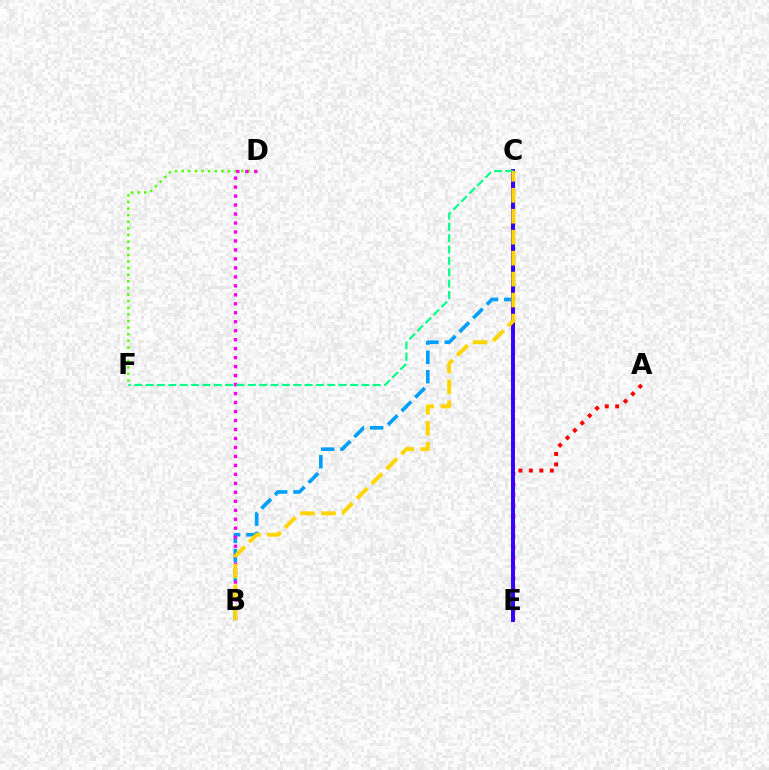{('D', 'F'): [{'color': '#4fff00', 'line_style': 'dotted', 'thickness': 1.8}], ('B', 'C'): [{'color': '#009eff', 'line_style': 'dashed', 'thickness': 2.62}, {'color': '#ffd500', 'line_style': 'dashed', 'thickness': 2.85}], ('A', 'E'): [{'color': '#ff0000', 'line_style': 'dotted', 'thickness': 2.84}], ('B', 'D'): [{'color': '#ff00ed', 'line_style': 'dotted', 'thickness': 2.44}], ('C', 'E'): [{'color': '#3700ff', 'line_style': 'solid', 'thickness': 2.84}], ('C', 'F'): [{'color': '#00ff86', 'line_style': 'dashed', 'thickness': 1.54}]}